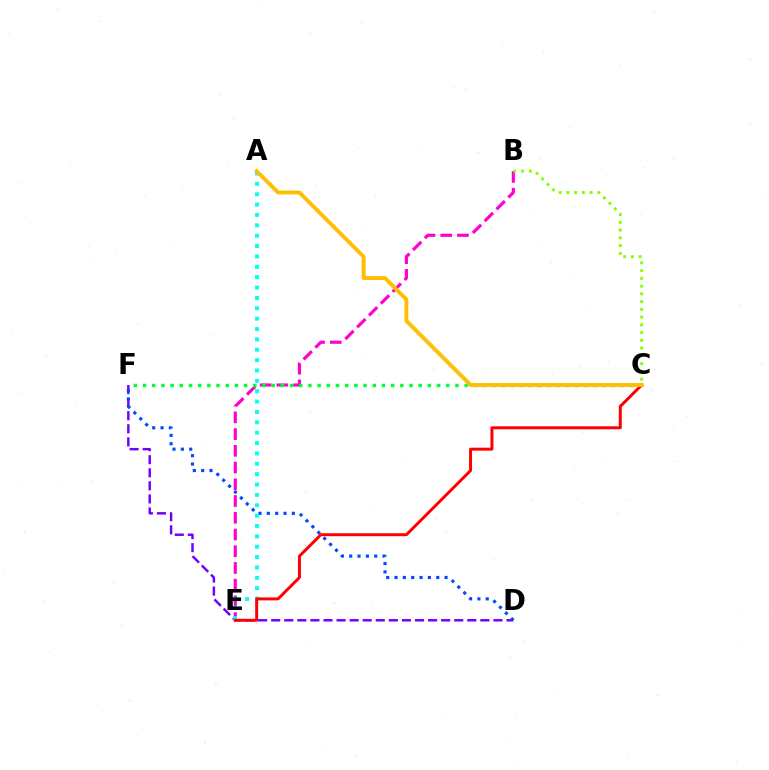{('B', 'E'): [{'color': '#ff00cf', 'line_style': 'dashed', 'thickness': 2.27}], ('D', 'F'): [{'color': '#7200ff', 'line_style': 'dashed', 'thickness': 1.78}, {'color': '#004bff', 'line_style': 'dotted', 'thickness': 2.27}], ('A', 'E'): [{'color': '#00fff6', 'line_style': 'dotted', 'thickness': 2.82}], ('C', 'F'): [{'color': '#00ff39', 'line_style': 'dotted', 'thickness': 2.5}], ('C', 'E'): [{'color': '#ff0000', 'line_style': 'solid', 'thickness': 2.13}], ('A', 'C'): [{'color': '#ffbd00', 'line_style': 'solid', 'thickness': 2.78}], ('B', 'C'): [{'color': '#84ff00', 'line_style': 'dotted', 'thickness': 2.1}]}